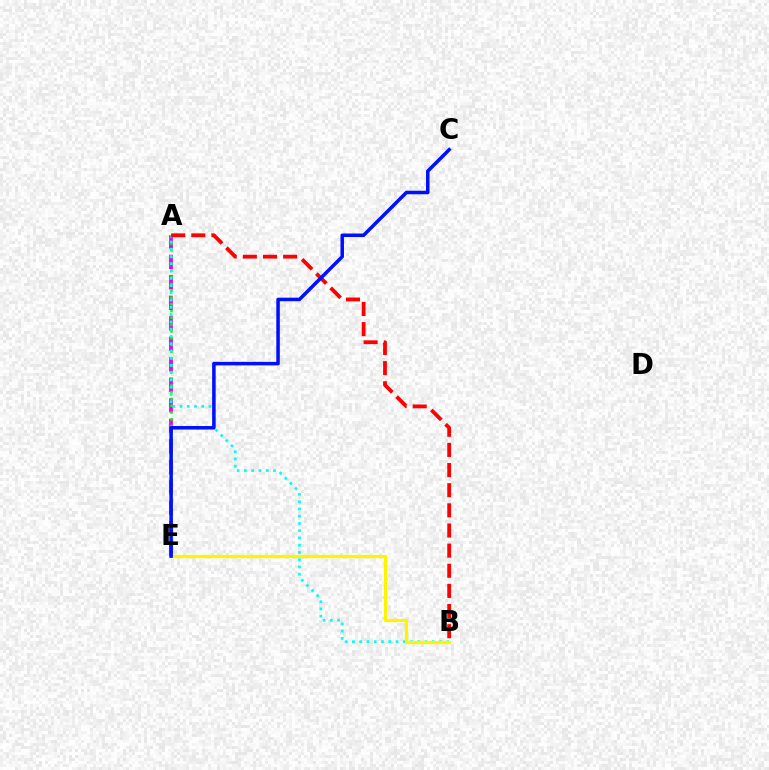{('A', 'E'): [{'color': '#ee00ff', 'line_style': 'dashed', 'thickness': 2.78}, {'color': '#08ff00', 'line_style': 'dotted', 'thickness': 1.84}], ('A', 'B'): [{'color': '#00fff6', 'line_style': 'dotted', 'thickness': 1.97}, {'color': '#ff0000', 'line_style': 'dashed', 'thickness': 2.74}], ('B', 'E'): [{'color': '#fcf500', 'line_style': 'solid', 'thickness': 2.35}], ('C', 'E'): [{'color': '#0010ff', 'line_style': 'solid', 'thickness': 2.54}]}